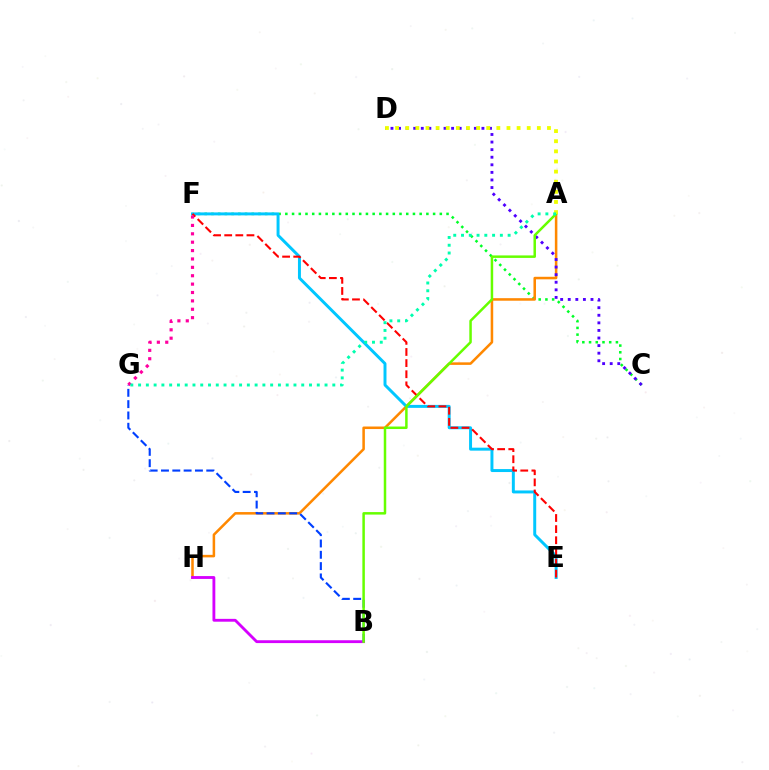{('C', 'F'): [{'color': '#00ff27', 'line_style': 'dotted', 'thickness': 1.82}], ('A', 'H'): [{'color': '#ff8800', 'line_style': 'solid', 'thickness': 1.83}], ('C', 'D'): [{'color': '#4f00ff', 'line_style': 'dotted', 'thickness': 2.06}], ('E', 'F'): [{'color': '#00c7ff', 'line_style': 'solid', 'thickness': 2.13}, {'color': '#ff0000', 'line_style': 'dashed', 'thickness': 1.51}], ('B', 'H'): [{'color': '#d600ff', 'line_style': 'solid', 'thickness': 2.05}], ('B', 'G'): [{'color': '#003fff', 'line_style': 'dashed', 'thickness': 1.54}], ('F', 'G'): [{'color': '#ff00a0', 'line_style': 'dotted', 'thickness': 2.28}], ('A', 'B'): [{'color': '#66ff00', 'line_style': 'solid', 'thickness': 1.8}], ('A', 'D'): [{'color': '#eeff00', 'line_style': 'dotted', 'thickness': 2.75}], ('A', 'G'): [{'color': '#00ffaf', 'line_style': 'dotted', 'thickness': 2.11}]}